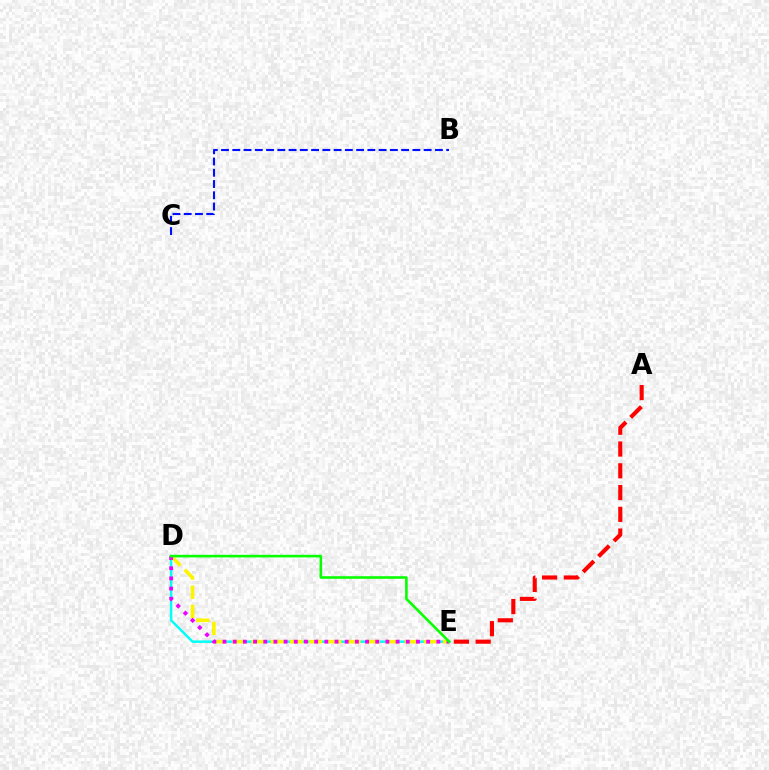{('D', 'E'): [{'color': '#00fff6', 'line_style': 'solid', 'thickness': 1.78}, {'color': '#fcf500', 'line_style': 'dashed', 'thickness': 2.6}, {'color': '#ee00ff', 'line_style': 'dotted', 'thickness': 2.77}, {'color': '#08ff00', 'line_style': 'solid', 'thickness': 1.87}], ('B', 'C'): [{'color': '#0010ff', 'line_style': 'dashed', 'thickness': 1.53}], ('A', 'E'): [{'color': '#ff0000', 'line_style': 'dashed', 'thickness': 2.96}]}